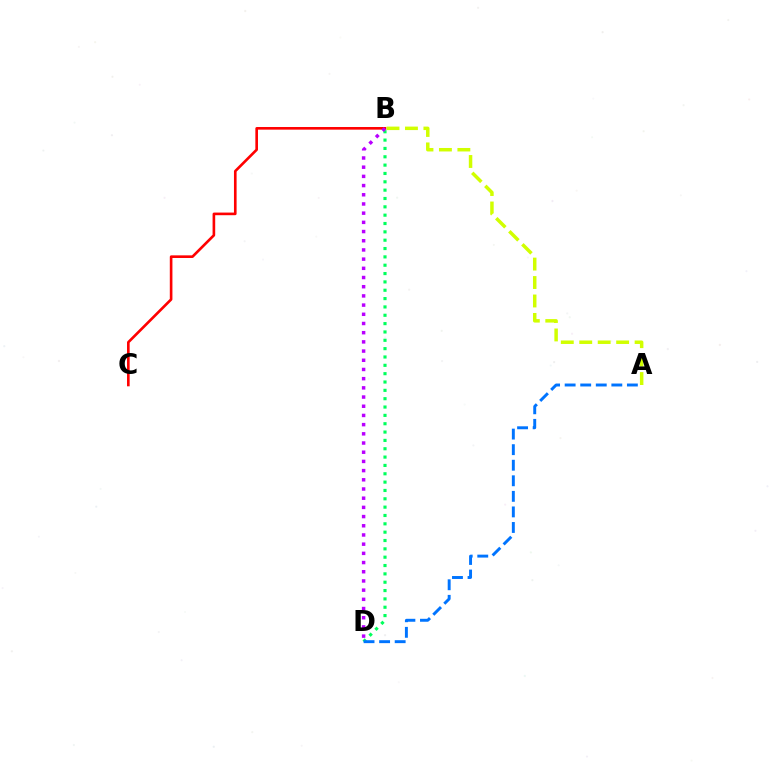{('B', 'C'): [{'color': '#ff0000', 'line_style': 'solid', 'thickness': 1.9}], ('A', 'B'): [{'color': '#d1ff00', 'line_style': 'dashed', 'thickness': 2.51}], ('B', 'D'): [{'color': '#00ff5c', 'line_style': 'dotted', 'thickness': 2.27}, {'color': '#b900ff', 'line_style': 'dotted', 'thickness': 2.5}], ('A', 'D'): [{'color': '#0074ff', 'line_style': 'dashed', 'thickness': 2.11}]}